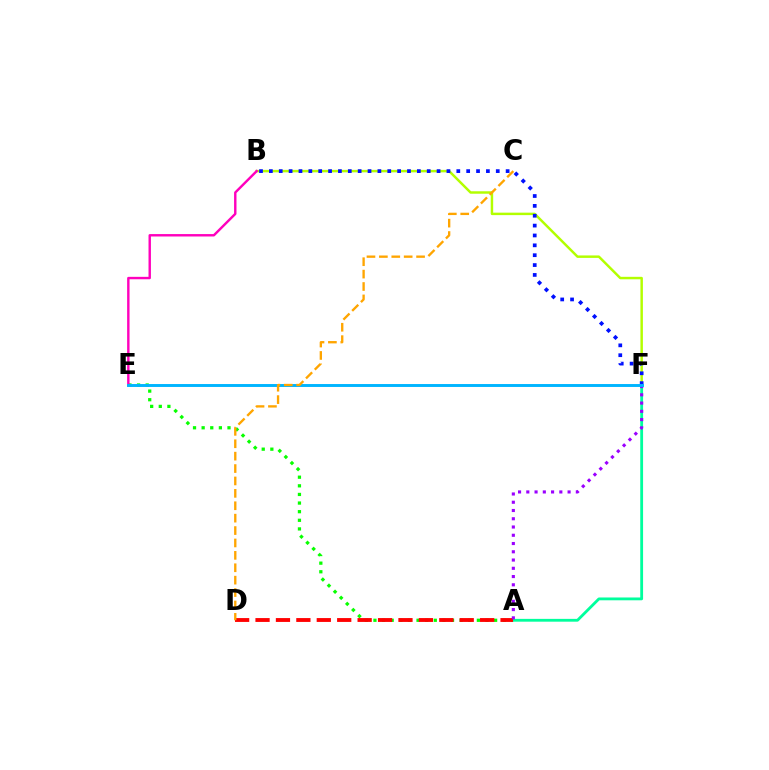{('B', 'F'): [{'color': '#b3ff00', 'line_style': 'solid', 'thickness': 1.77}, {'color': '#0010ff', 'line_style': 'dotted', 'thickness': 2.68}], ('A', 'E'): [{'color': '#08ff00', 'line_style': 'dotted', 'thickness': 2.34}], ('A', 'F'): [{'color': '#00ff9d', 'line_style': 'solid', 'thickness': 2.03}, {'color': '#9b00ff', 'line_style': 'dotted', 'thickness': 2.24}], ('B', 'E'): [{'color': '#ff00bd', 'line_style': 'solid', 'thickness': 1.74}], ('A', 'D'): [{'color': '#ff0000', 'line_style': 'dashed', 'thickness': 2.77}], ('E', 'F'): [{'color': '#00b5ff', 'line_style': 'solid', 'thickness': 2.11}], ('C', 'D'): [{'color': '#ffa500', 'line_style': 'dashed', 'thickness': 1.68}]}